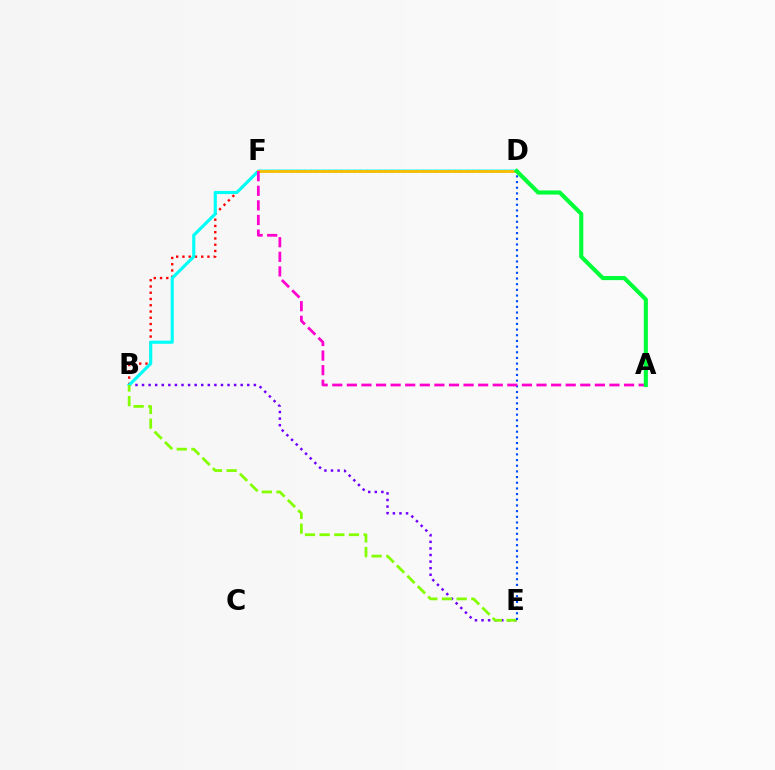{('B', 'E'): [{'color': '#7200ff', 'line_style': 'dotted', 'thickness': 1.79}, {'color': '#84ff00', 'line_style': 'dashed', 'thickness': 1.99}], ('B', 'D'): [{'color': '#ff0000', 'line_style': 'dotted', 'thickness': 1.7}, {'color': '#00fff6', 'line_style': 'solid', 'thickness': 2.26}], ('D', 'F'): [{'color': '#ffbd00', 'line_style': 'solid', 'thickness': 2.03}], ('D', 'E'): [{'color': '#004bff', 'line_style': 'dotted', 'thickness': 1.54}], ('A', 'F'): [{'color': '#ff00cf', 'line_style': 'dashed', 'thickness': 1.98}], ('A', 'D'): [{'color': '#00ff39', 'line_style': 'solid', 'thickness': 2.97}]}